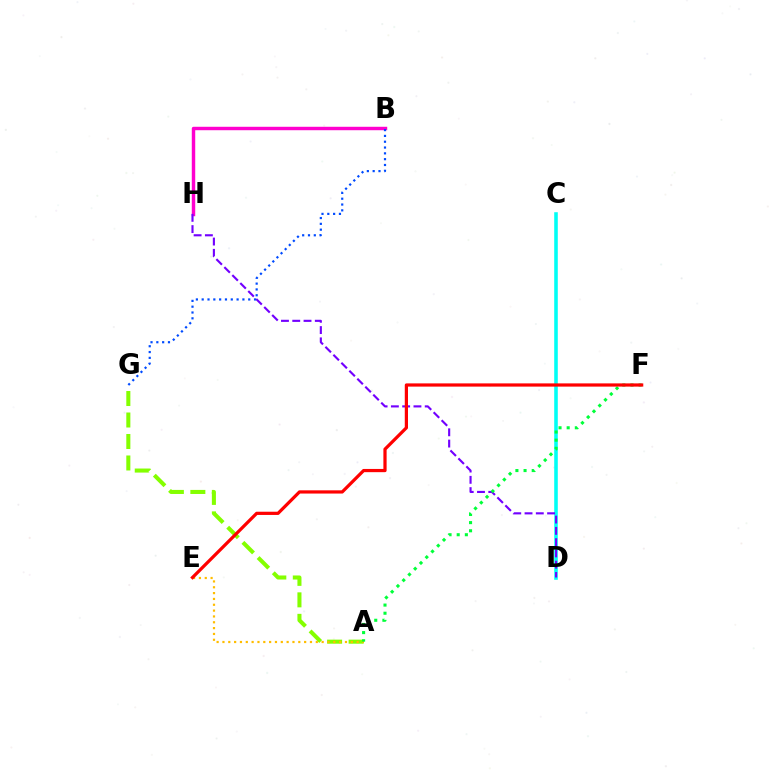{('A', 'G'): [{'color': '#84ff00', 'line_style': 'dashed', 'thickness': 2.92}], ('B', 'H'): [{'color': '#ff00cf', 'line_style': 'solid', 'thickness': 2.48}], ('C', 'D'): [{'color': '#00fff6', 'line_style': 'solid', 'thickness': 2.57}], ('D', 'H'): [{'color': '#7200ff', 'line_style': 'dashed', 'thickness': 1.53}], ('A', 'E'): [{'color': '#ffbd00', 'line_style': 'dotted', 'thickness': 1.59}], ('A', 'F'): [{'color': '#00ff39', 'line_style': 'dotted', 'thickness': 2.21}], ('E', 'F'): [{'color': '#ff0000', 'line_style': 'solid', 'thickness': 2.32}], ('B', 'G'): [{'color': '#004bff', 'line_style': 'dotted', 'thickness': 1.58}]}